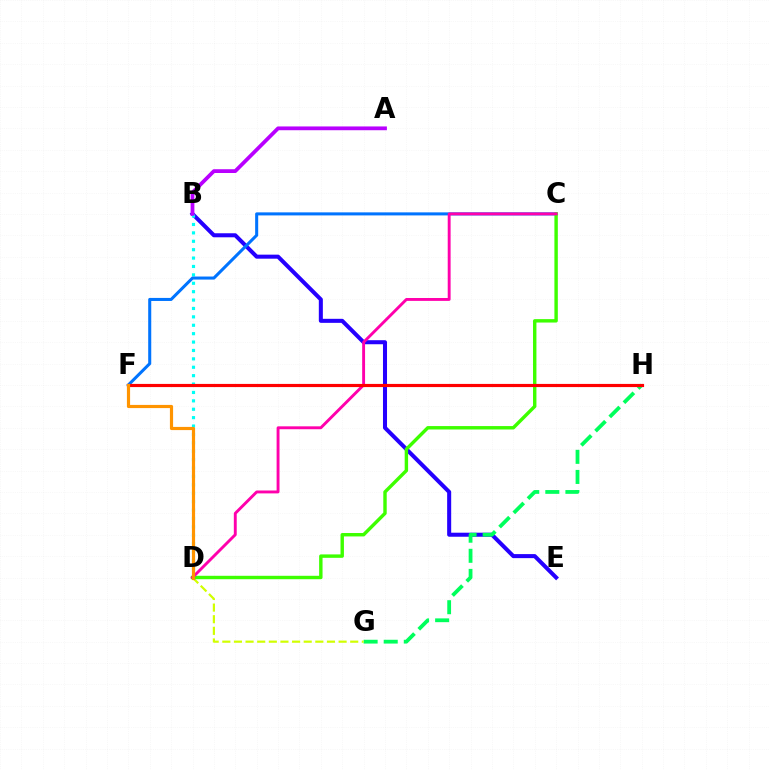{('B', 'E'): [{'color': '#2500ff', 'line_style': 'solid', 'thickness': 2.91}], ('G', 'H'): [{'color': '#00ff5c', 'line_style': 'dashed', 'thickness': 2.73}], ('B', 'D'): [{'color': '#00fff6', 'line_style': 'dotted', 'thickness': 2.28}], ('C', 'F'): [{'color': '#0074ff', 'line_style': 'solid', 'thickness': 2.19}], ('D', 'G'): [{'color': '#d1ff00', 'line_style': 'dashed', 'thickness': 1.58}], ('C', 'D'): [{'color': '#3dff00', 'line_style': 'solid', 'thickness': 2.46}, {'color': '#ff00ac', 'line_style': 'solid', 'thickness': 2.09}], ('F', 'H'): [{'color': '#ff0000', 'line_style': 'solid', 'thickness': 2.28}], ('D', 'F'): [{'color': '#ff9400', 'line_style': 'solid', 'thickness': 2.29}], ('A', 'B'): [{'color': '#b900ff', 'line_style': 'solid', 'thickness': 2.72}]}